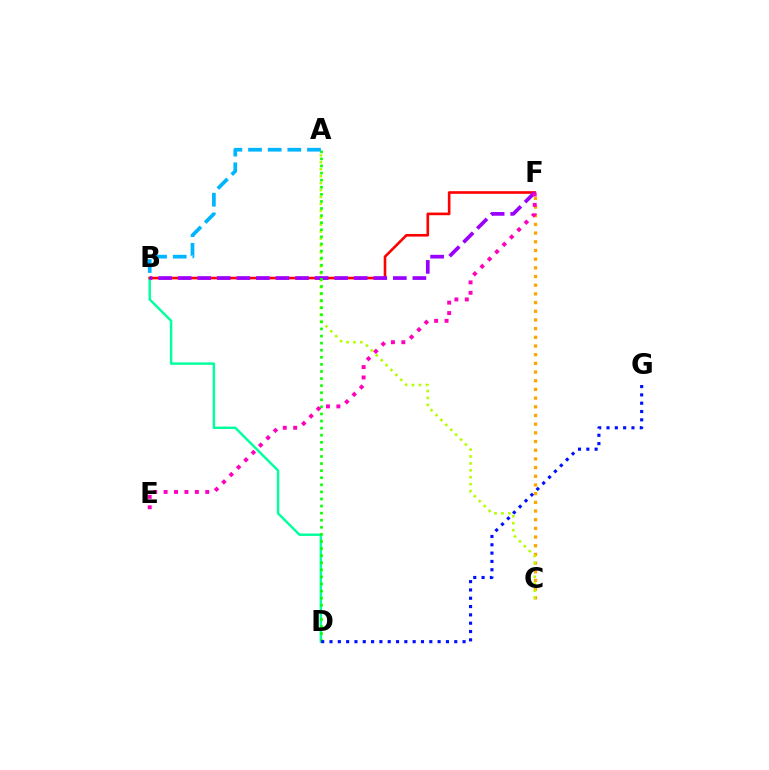{('B', 'D'): [{'color': '#00ff9d', 'line_style': 'solid', 'thickness': 1.75}], ('B', 'F'): [{'color': '#ff0000', 'line_style': 'solid', 'thickness': 1.89}, {'color': '#9b00ff', 'line_style': 'dashed', 'thickness': 2.66}], ('C', 'F'): [{'color': '#ffa500', 'line_style': 'dotted', 'thickness': 2.36}], ('A', 'C'): [{'color': '#b3ff00', 'line_style': 'dotted', 'thickness': 1.88}], ('A', 'D'): [{'color': '#08ff00', 'line_style': 'dotted', 'thickness': 1.92}], ('A', 'B'): [{'color': '#00b5ff', 'line_style': 'dashed', 'thickness': 2.67}], ('D', 'G'): [{'color': '#0010ff', 'line_style': 'dotted', 'thickness': 2.26}], ('E', 'F'): [{'color': '#ff00bd', 'line_style': 'dotted', 'thickness': 2.83}]}